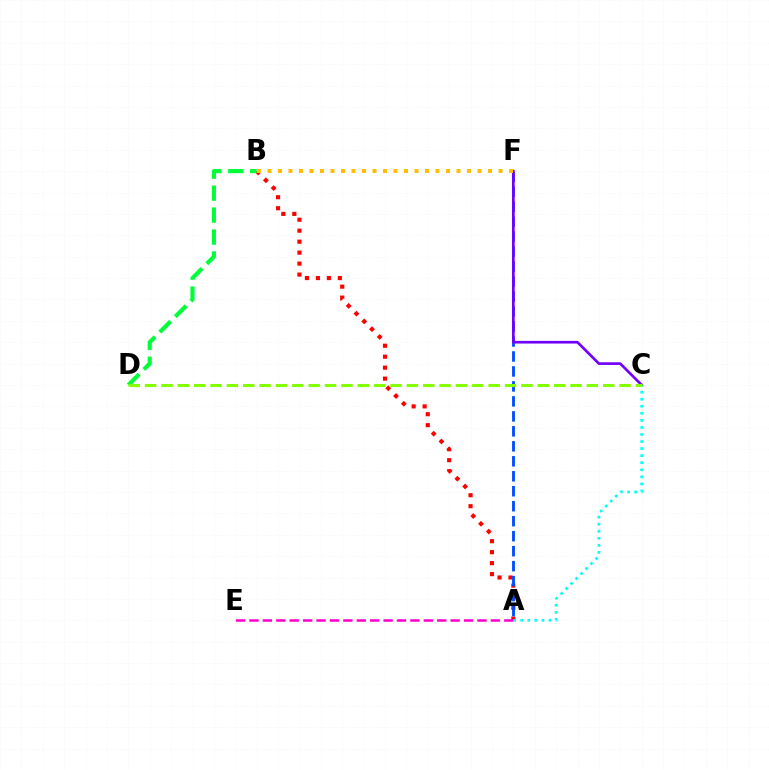{('A', 'B'): [{'color': '#ff0000', 'line_style': 'dotted', 'thickness': 2.98}], ('B', 'D'): [{'color': '#00ff39', 'line_style': 'dashed', 'thickness': 2.98}], ('A', 'F'): [{'color': '#004bff', 'line_style': 'dashed', 'thickness': 2.03}], ('C', 'F'): [{'color': '#7200ff', 'line_style': 'solid', 'thickness': 1.92}], ('A', 'C'): [{'color': '#00fff6', 'line_style': 'dotted', 'thickness': 1.92}], ('A', 'E'): [{'color': '#ff00cf', 'line_style': 'dashed', 'thickness': 1.82}], ('C', 'D'): [{'color': '#84ff00', 'line_style': 'dashed', 'thickness': 2.22}], ('B', 'F'): [{'color': '#ffbd00', 'line_style': 'dotted', 'thickness': 2.85}]}